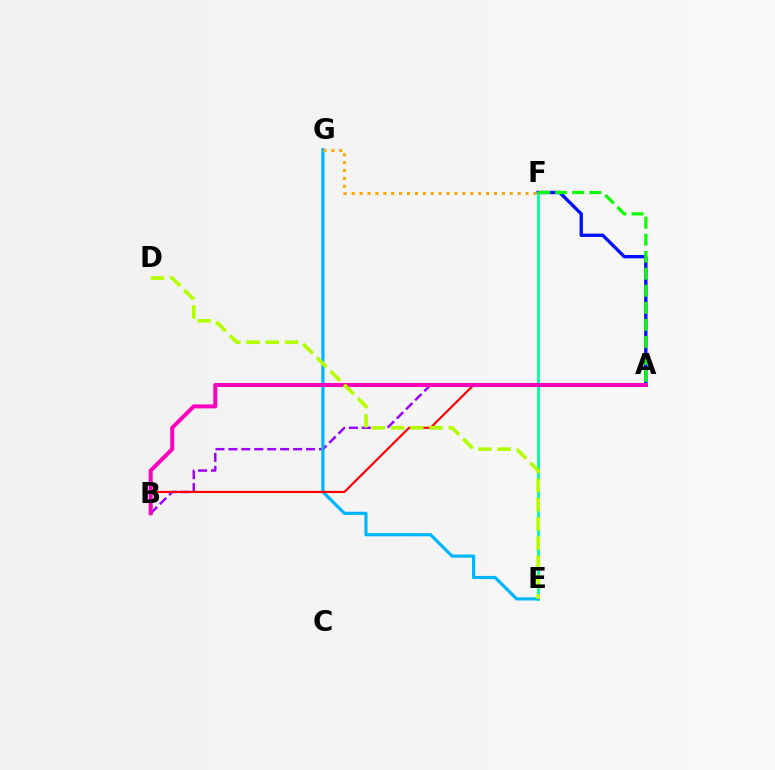{('A', 'F'): [{'color': '#0010ff', 'line_style': 'solid', 'thickness': 2.41}, {'color': '#08ff00', 'line_style': 'dashed', 'thickness': 2.31}], ('A', 'B'): [{'color': '#9b00ff', 'line_style': 'dashed', 'thickness': 1.76}, {'color': '#ff0000', 'line_style': 'solid', 'thickness': 1.55}, {'color': '#ff00bd', 'line_style': 'solid', 'thickness': 2.88}], ('E', 'F'): [{'color': '#00ff9d', 'line_style': 'solid', 'thickness': 2.01}], ('E', 'G'): [{'color': '#00b5ff', 'line_style': 'solid', 'thickness': 2.29}], ('D', 'E'): [{'color': '#b3ff00', 'line_style': 'dashed', 'thickness': 2.61}], ('F', 'G'): [{'color': '#ffa500', 'line_style': 'dotted', 'thickness': 2.15}]}